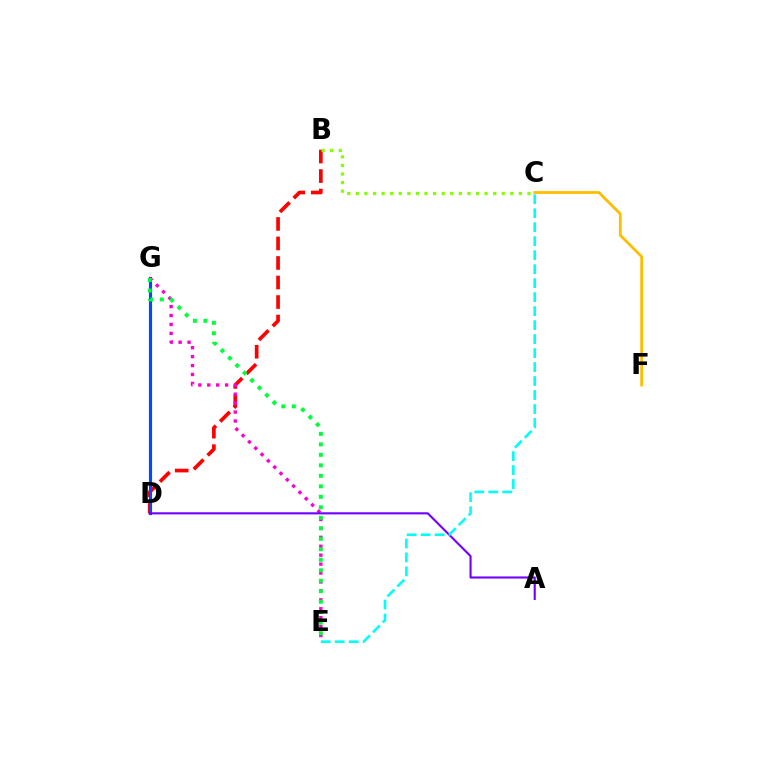{('B', 'D'): [{'color': '#ff0000', 'line_style': 'dashed', 'thickness': 2.65}], ('B', 'C'): [{'color': '#84ff00', 'line_style': 'dotted', 'thickness': 2.33}], ('D', 'G'): [{'color': '#004bff', 'line_style': 'solid', 'thickness': 2.26}], ('E', 'G'): [{'color': '#ff00cf', 'line_style': 'dotted', 'thickness': 2.43}, {'color': '#00ff39', 'line_style': 'dotted', 'thickness': 2.85}], ('A', 'D'): [{'color': '#7200ff', 'line_style': 'solid', 'thickness': 1.53}], ('C', 'F'): [{'color': '#ffbd00', 'line_style': 'solid', 'thickness': 2.01}], ('C', 'E'): [{'color': '#00fff6', 'line_style': 'dashed', 'thickness': 1.9}]}